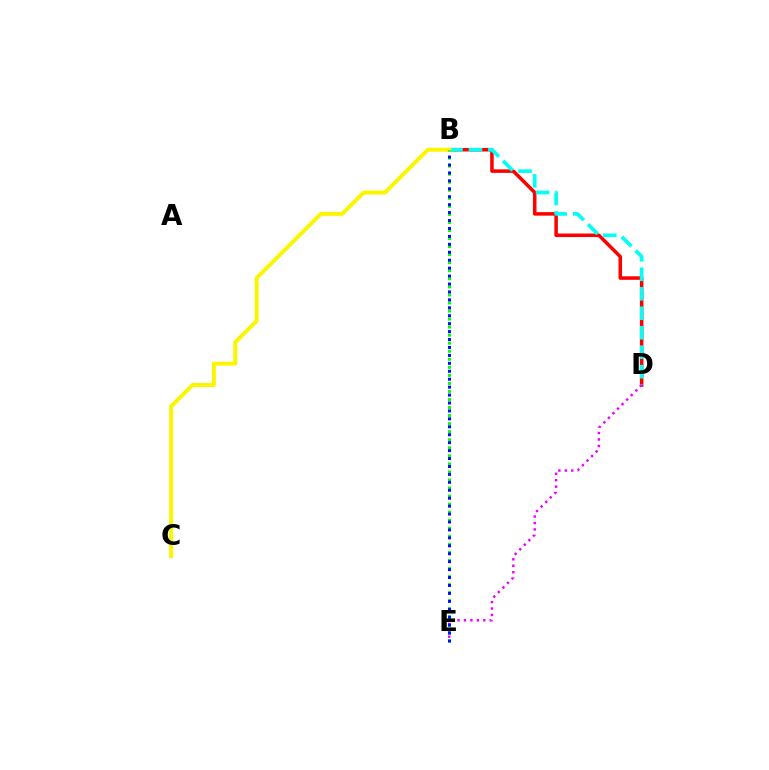{('B', 'D'): [{'color': '#ff0000', 'line_style': 'solid', 'thickness': 2.54}, {'color': '#00fff6', 'line_style': 'dashed', 'thickness': 2.65}], ('B', 'C'): [{'color': '#fcf500', 'line_style': 'solid', 'thickness': 2.85}], ('B', 'E'): [{'color': '#08ff00', 'line_style': 'dotted', 'thickness': 2.19}, {'color': '#0010ff', 'line_style': 'dotted', 'thickness': 2.16}], ('D', 'E'): [{'color': '#ee00ff', 'line_style': 'dotted', 'thickness': 1.75}]}